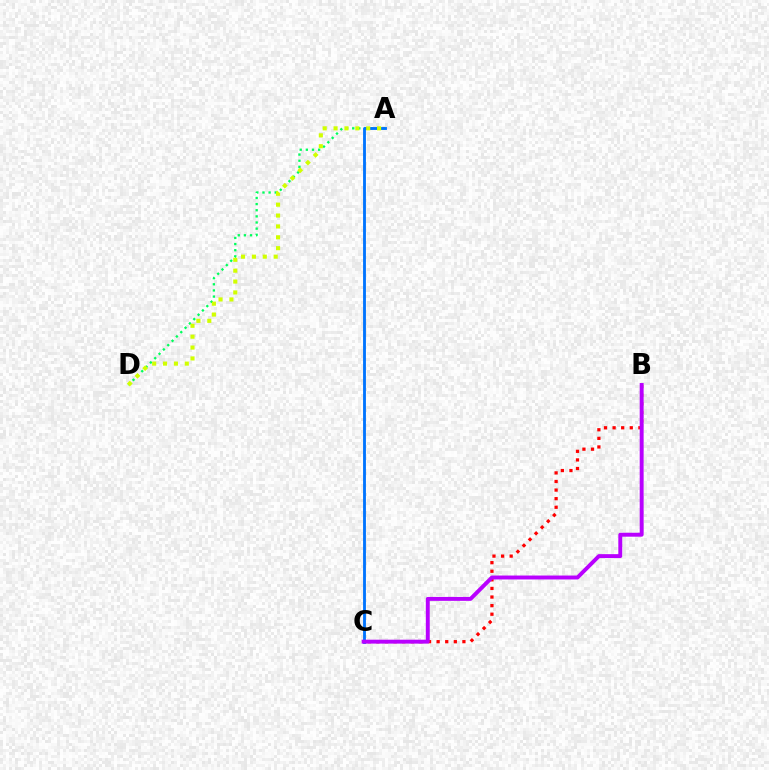{('B', 'C'): [{'color': '#ff0000', 'line_style': 'dotted', 'thickness': 2.33}, {'color': '#b900ff', 'line_style': 'solid', 'thickness': 2.83}], ('A', 'D'): [{'color': '#00ff5c', 'line_style': 'dotted', 'thickness': 1.67}, {'color': '#d1ff00', 'line_style': 'dotted', 'thickness': 2.96}], ('A', 'C'): [{'color': '#0074ff', 'line_style': 'solid', 'thickness': 2.06}]}